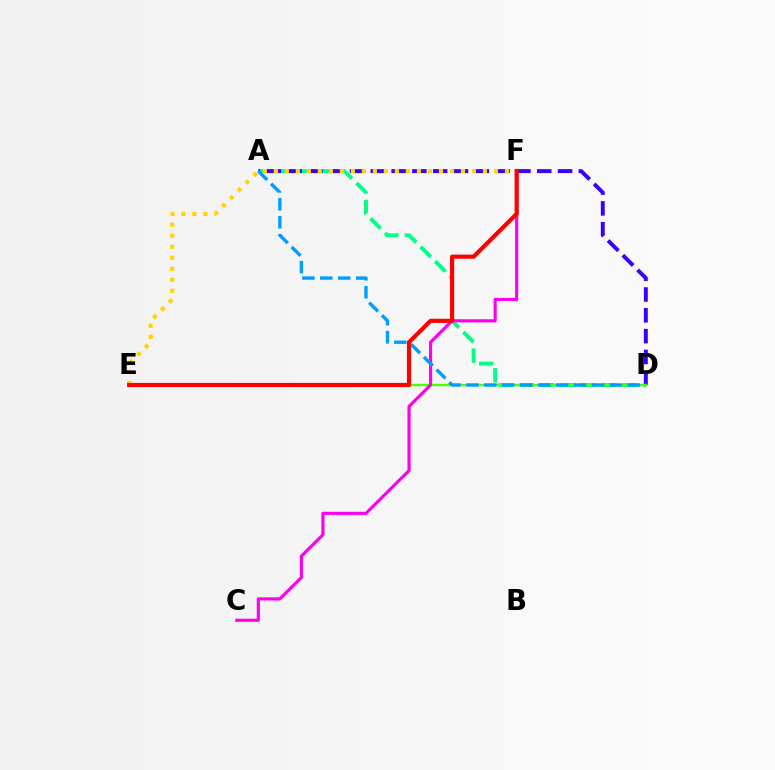{('A', 'D'): [{'color': '#00ff86', 'line_style': 'dashed', 'thickness': 2.8}, {'color': '#3700ff', 'line_style': 'dashed', 'thickness': 2.83}, {'color': '#009eff', 'line_style': 'dashed', 'thickness': 2.44}], ('E', 'F'): [{'color': '#ffd500', 'line_style': 'dotted', 'thickness': 2.99}, {'color': '#ff0000', 'line_style': 'solid', 'thickness': 3.0}], ('D', 'E'): [{'color': '#4fff00', 'line_style': 'solid', 'thickness': 1.72}], ('C', 'F'): [{'color': '#ff00ed', 'line_style': 'solid', 'thickness': 2.26}]}